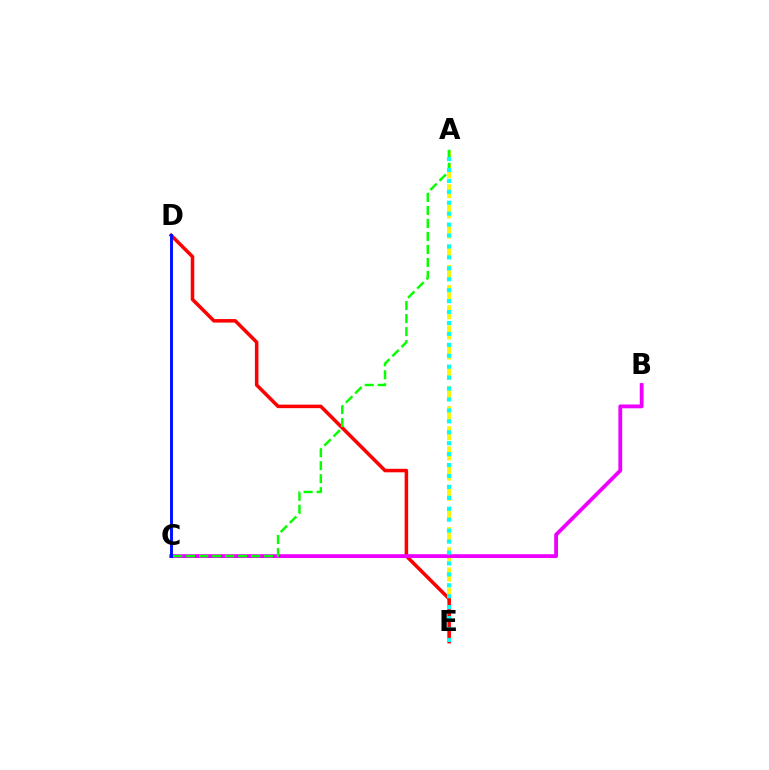{('A', 'E'): [{'color': '#fcf500', 'line_style': 'dashed', 'thickness': 2.74}, {'color': '#00fff6', 'line_style': 'dotted', 'thickness': 2.97}], ('D', 'E'): [{'color': '#ff0000', 'line_style': 'solid', 'thickness': 2.54}], ('B', 'C'): [{'color': '#ee00ff', 'line_style': 'solid', 'thickness': 2.75}], ('C', 'D'): [{'color': '#0010ff', 'line_style': 'solid', 'thickness': 2.11}], ('A', 'C'): [{'color': '#08ff00', 'line_style': 'dashed', 'thickness': 1.77}]}